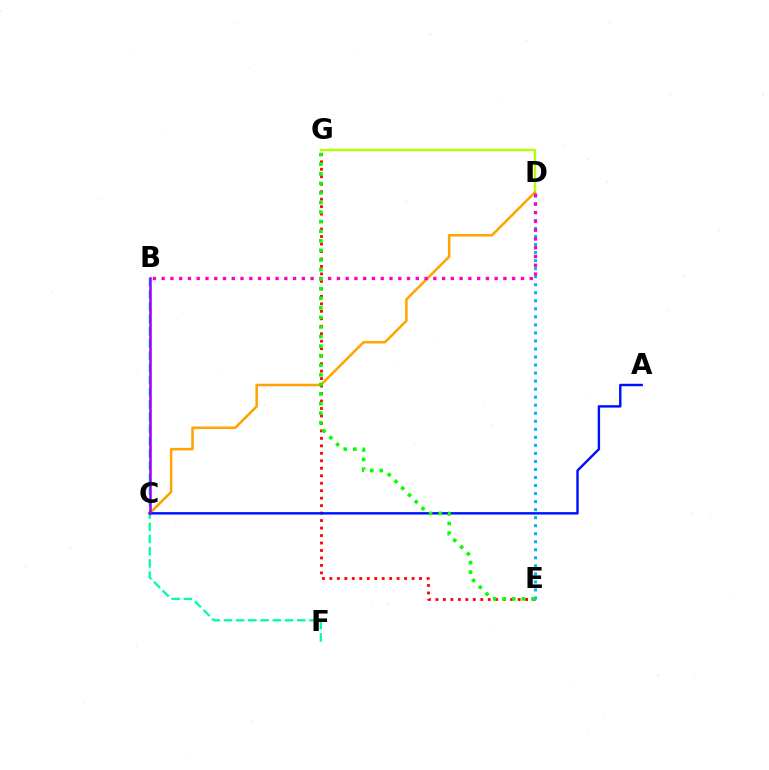{('B', 'F'): [{'color': '#00ff9d', 'line_style': 'dashed', 'thickness': 1.66}], ('D', 'G'): [{'color': '#b3ff00', 'line_style': 'solid', 'thickness': 1.73}], ('E', 'G'): [{'color': '#ff0000', 'line_style': 'dotted', 'thickness': 2.03}, {'color': '#08ff00', 'line_style': 'dotted', 'thickness': 2.6}], ('C', 'D'): [{'color': '#ffa500', 'line_style': 'solid', 'thickness': 1.84}], ('A', 'C'): [{'color': '#0010ff', 'line_style': 'solid', 'thickness': 1.74}], ('D', 'E'): [{'color': '#00b5ff', 'line_style': 'dotted', 'thickness': 2.18}], ('B', 'C'): [{'color': '#9b00ff', 'line_style': 'solid', 'thickness': 1.82}], ('B', 'D'): [{'color': '#ff00bd', 'line_style': 'dotted', 'thickness': 2.38}]}